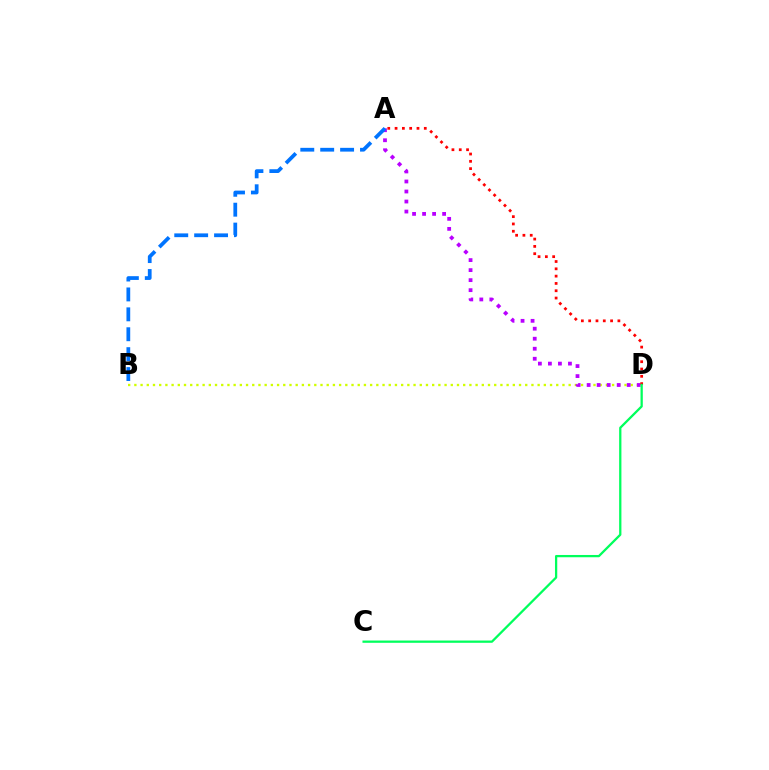{('B', 'D'): [{'color': '#d1ff00', 'line_style': 'dotted', 'thickness': 1.69}], ('A', 'D'): [{'color': '#b900ff', 'line_style': 'dotted', 'thickness': 2.72}, {'color': '#ff0000', 'line_style': 'dotted', 'thickness': 1.98}], ('A', 'B'): [{'color': '#0074ff', 'line_style': 'dashed', 'thickness': 2.7}], ('C', 'D'): [{'color': '#00ff5c', 'line_style': 'solid', 'thickness': 1.64}]}